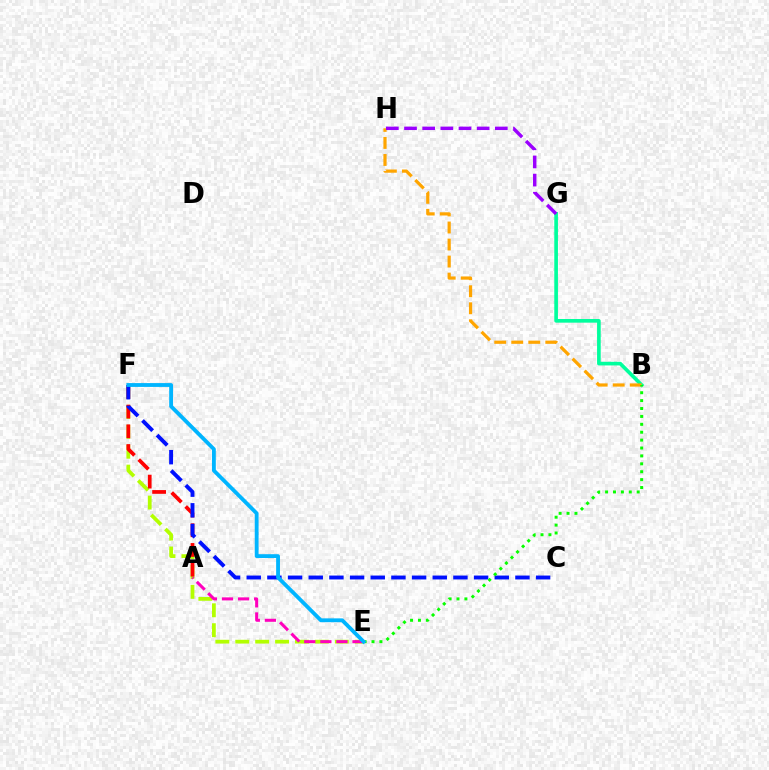{('E', 'F'): [{'color': '#b3ff00', 'line_style': 'dashed', 'thickness': 2.71}, {'color': '#00b5ff', 'line_style': 'solid', 'thickness': 2.76}], ('A', 'F'): [{'color': '#ff0000', 'line_style': 'dashed', 'thickness': 2.68}], ('A', 'E'): [{'color': '#ff00bd', 'line_style': 'dashed', 'thickness': 2.18}], ('C', 'F'): [{'color': '#0010ff', 'line_style': 'dashed', 'thickness': 2.81}], ('B', 'G'): [{'color': '#00ff9d', 'line_style': 'solid', 'thickness': 2.63}], ('B', 'H'): [{'color': '#ffa500', 'line_style': 'dashed', 'thickness': 2.31}], ('G', 'H'): [{'color': '#9b00ff', 'line_style': 'dashed', 'thickness': 2.47}], ('B', 'E'): [{'color': '#08ff00', 'line_style': 'dotted', 'thickness': 2.15}]}